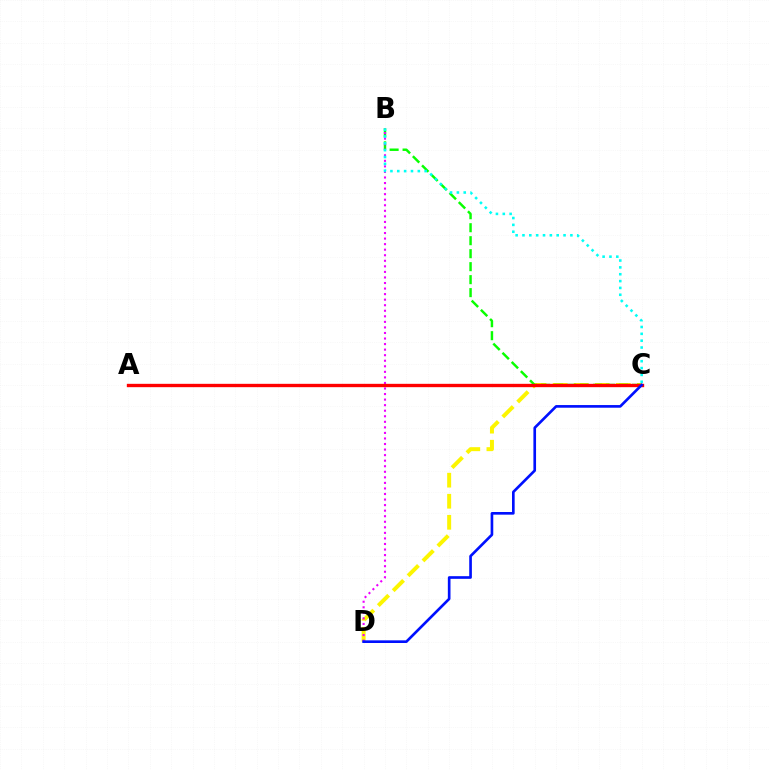{('C', 'D'): [{'color': '#fcf500', 'line_style': 'dashed', 'thickness': 2.86}, {'color': '#0010ff', 'line_style': 'solid', 'thickness': 1.91}], ('B', 'C'): [{'color': '#08ff00', 'line_style': 'dashed', 'thickness': 1.76}, {'color': '#00fff6', 'line_style': 'dotted', 'thickness': 1.86}], ('B', 'D'): [{'color': '#ee00ff', 'line_style': 'dotted', 'thickness': 1.51}], ('A', 'C'): [{'color': '#ff0000', 'line_style': 'solid', 'thickness': 2.41}]}